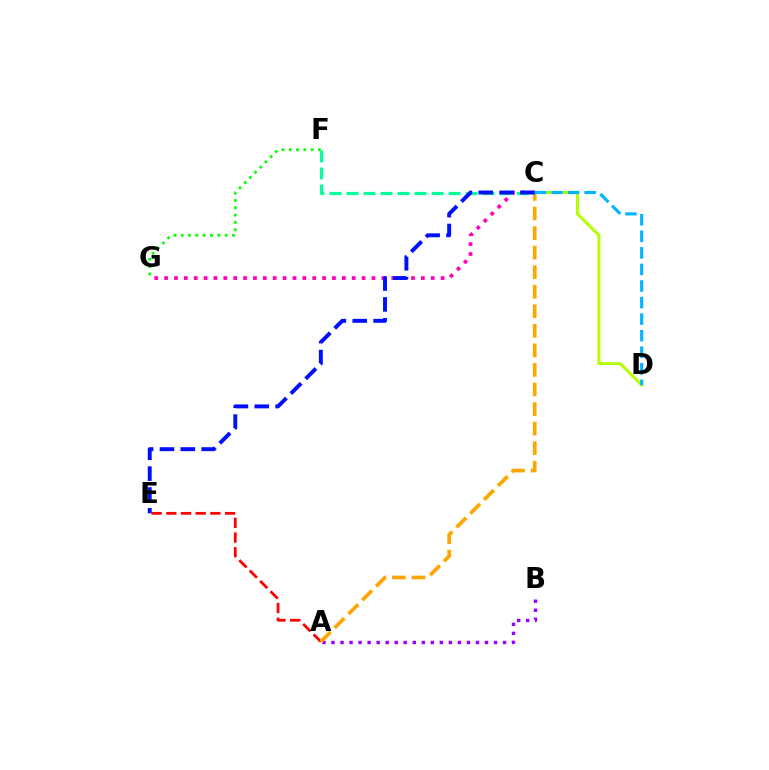{('C', 'G'): [{'color': '#ff00bd', 'line_style': 'dotted', 'thickness': 2.68}], ('C', 'D'): [{'color': '#b3ff00', 'line_style': 'solid', 'thickness': 2.14}, {'color': '#00b5ff', 'line_style': 'dashed', 'thickness': 2.25}], ('F', 'G'): [{'color': '#08ff00', 'line_style': 'dotted', 'thickness': 1.99}], ('A', 'B'): [{'color': '#9b00ff', 'line_style': 'dotted', 'thickness': 2.45}], ('A', 'E'): [{'color': '#ff0000', 'line_style': 'dashed', 'thickness': 2.0}], ('A', 'C'): [{'color': '#ffa500', 'line_style': 'dashed', 'thickness': 2.66}], ('C', 'F'): [{'color': '#00ff9d', 'line_style': 'dashed', 'thickness': 2.31}], ('C', 'E'): [{'color': '#0010ff', 'line_style': 'dashed', 'thickness': 2.83}]}